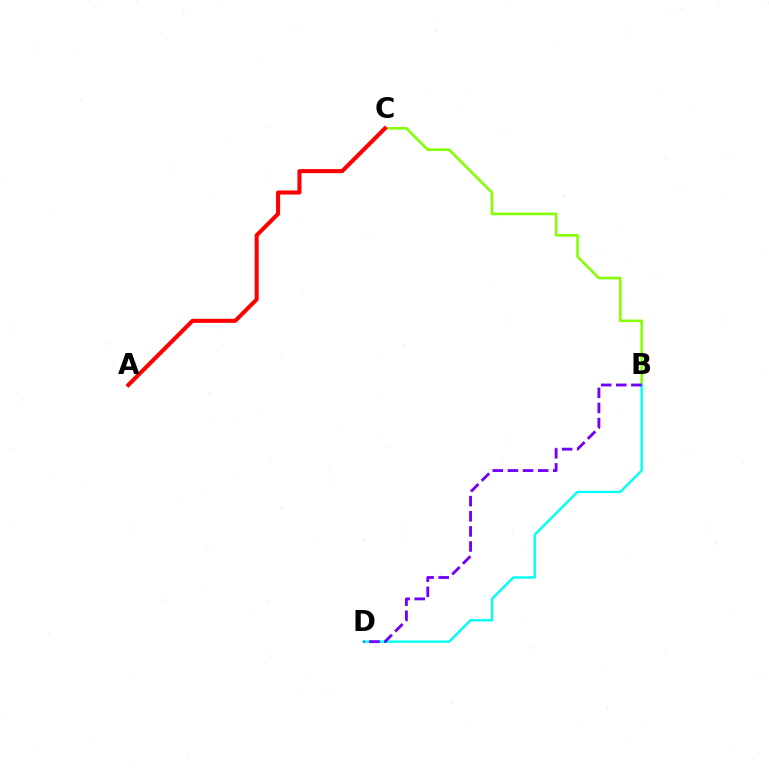{('B', 'C'): [{'color': '#84ff00', 'line_style': 'solid', 'thickness': 1.86}], ('B', 'D'): [{'color': '#00fff6', 'line_style': 'solid', 'thickness': 1.72}, {'color': '#7200ff', 'line_style': 'dashed', 'thickness': 2.05}], ('A', 'C'): [{'color': '#ff0000', 'line_style': 'solid', 'thickness': 2.91}]}